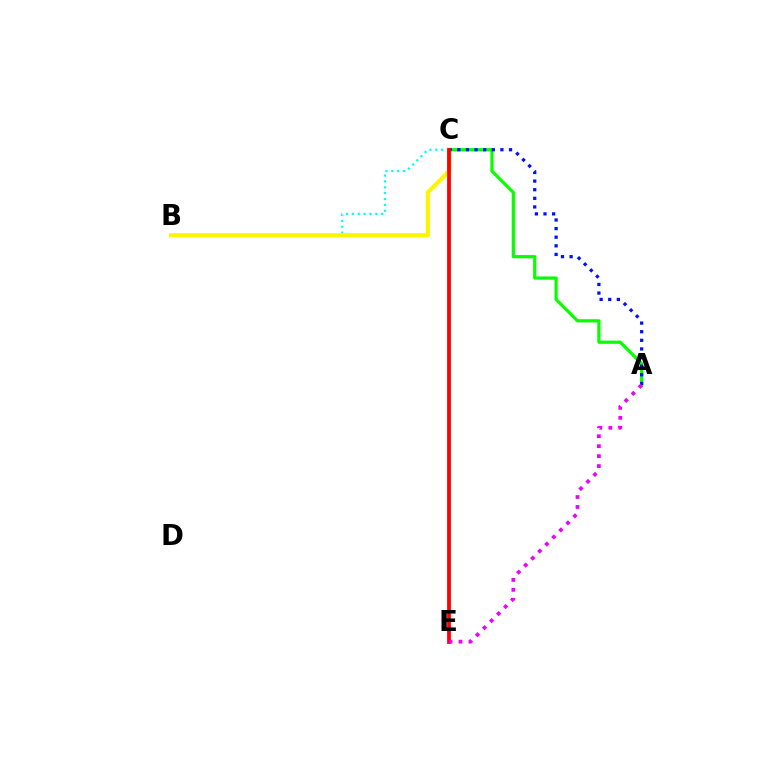{('A', 'C'): [{'color': '#08ff00', 'line_style': 'solid', 'thickness': 2.31}, {'color': '#0010ff', 'line_style': 'dotted', 'thickness': 2.34}], ('B', 'C'): [{'color': '#00fff6', 'line_style': 'dotted', 'thickness': 1.6}, {'color': '#fcf500', 'line_style': 'solid', 'thickness': 2.97}], ('C', 'E'): [{'color': '#ff0000', 'line_style': 'solid', 'thickness': 2.72}], ('A', 'E'): [{'color': '#ee00ff', 'line_style': 'dotted', 'thickness': 2.7}]}